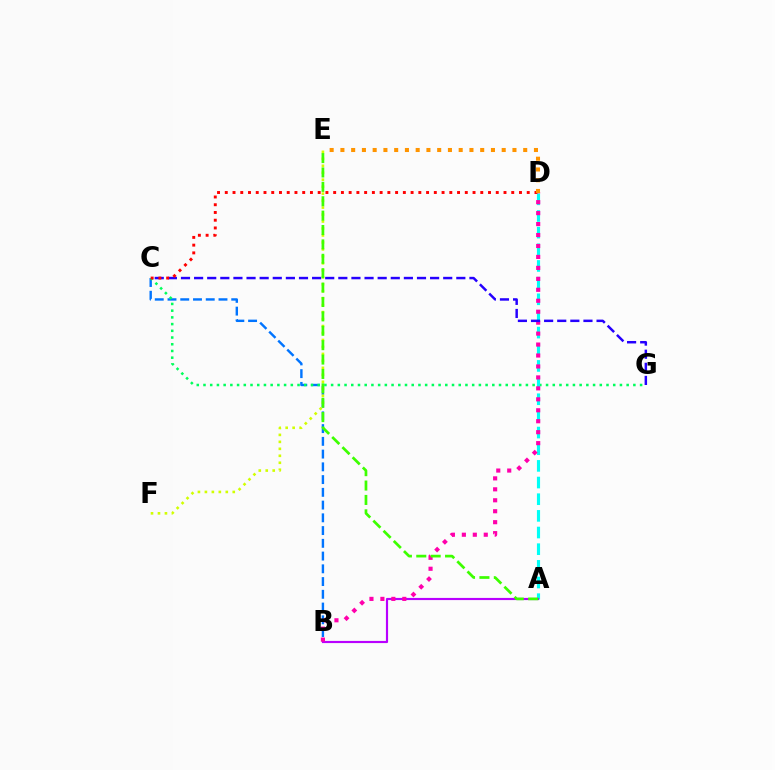{('B', 'C'): [{'color': '#0074ff', 'line_style': 'dashed', 'thickness': 1.73}], ('C', 'G'): [{'color': '#00ff5c', 'line_style': 'dotted', 'thickness': 1.82}, {'color': '#2500ff', 'line_style': 'dashed', 'thickness': 1.78}], ('A', 'D'): [{'color': '#00fff6', 'line_style': 'dashed', 'thickness': 2.26}], ('A', 'B'): [{'color': '#b900ff', 'line_style': 'solid', 'thickness': 1.56}], ('E', 'F'): [{'color': '#d1ff00', 'line_style': 'dotted', 'thickness': 1.89}], ('B', 'D'): [{'color': '#ff00ac', 'line_style': 'dotted', 'thickness': 2.98}], ('A', 'E'): [{'color': '#3dff00', 'line_style': 'dashed', 'thickness': 1.96}], ('C', 'D'): [{'color': '#ff0000', 'line_style': 'dotted', 'thickness': 2.1}], ('D', 'E'): [{'color': '#ff9400', 'line_style': 'dotted', 'thickness': 2.92}]}